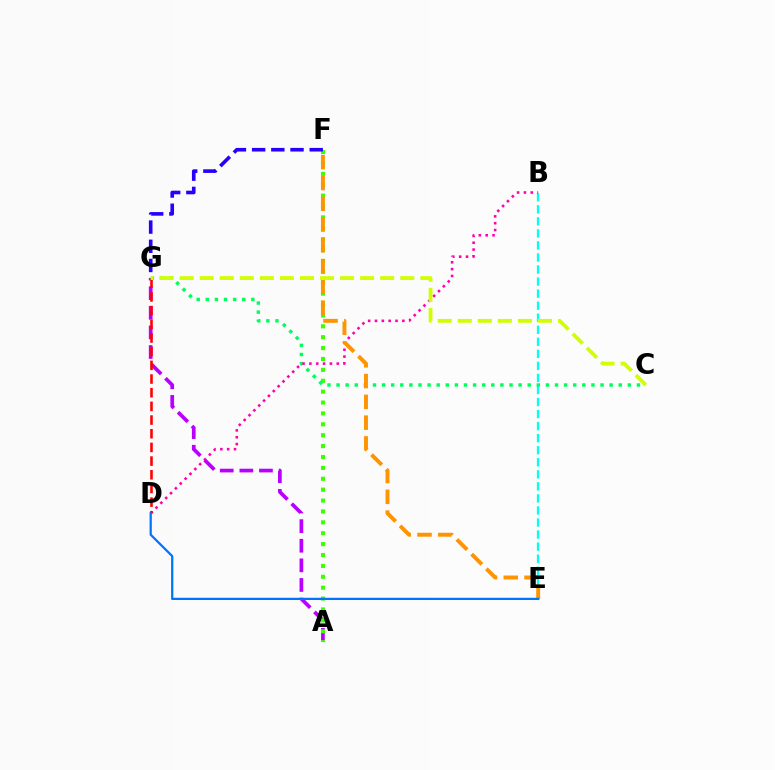{('A', 'G'): [{'color': '#b900ff', 'line_style': 'dashed', 'thickness': 2.66}], ('B', 'E'): [{'color': '#00fff6', 'line_style': 'dashed', 'thickness': 1.64}], ('A', 'F'): [{'color': '#3dff00', 'line_style': 'dotted', 'thickness': 2.96}], ('C', 'G'): [{'color': '#00ff5c', 'line_style': 'dotted', 'thickness': 2.47}, {'color': '#d1ff00', 'line_style': 'dashed', 'thickness': 2.72}], ('B', 'D'): [{'color': '#ff00ac', 'line_style': 'dotted', 'thickness': 1.86}], ('D', 'G'): [{'color': '#ff0000', 'line_style': 'dashed', 'thickness': 1.86}], ('E', 'F'): [{'color': '#ff9400', 'line_style': 'dashed', 'thickness': 2.82}], ('F', 'G'): [{'color': '#2500ff', 'line_style': 'dashed', 'thickness': 2.61}], ('D', 'E'): [{'color': '#0074ff', 'line_style': 'solid', 'thickness': 1.61}]}